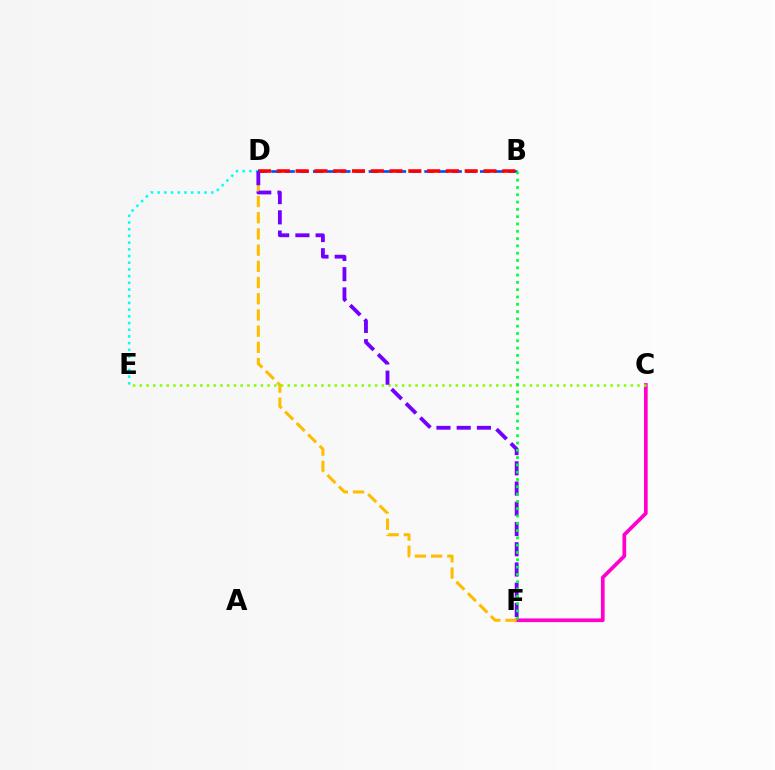{('C', 'F'): [{'color': '#ff00cf', 'line_style': 'solid', 'thickness': 2.66}], ('D', 'F'): [{'color': '#ffbd00', 'line_style': 'dashed', 'thickness': 2.2}, {'color': '#7200ff', 'line_style': 'dashed', 'thickness': 2.75}], ('B', 'D'): [{'color': '#004bff', 'line_style': 'dashed', 'thickness': 1.89}, {'color': '#ff0000', 'line_style': 'dashed', 'thickness': 2.55}], ('D', 'E'): [{'color': '#00fff6', 'line_style': 'dotted', 'thickness': 1.82}], ('C', 'E'): [{'color': '#84ff00', 'line_style': 'dotted', 'thickness': 1.83}], ('B', 'F'): [{'color': '#00ff39', 'line_style': 'dotted', 'thickness': 1.98}]}